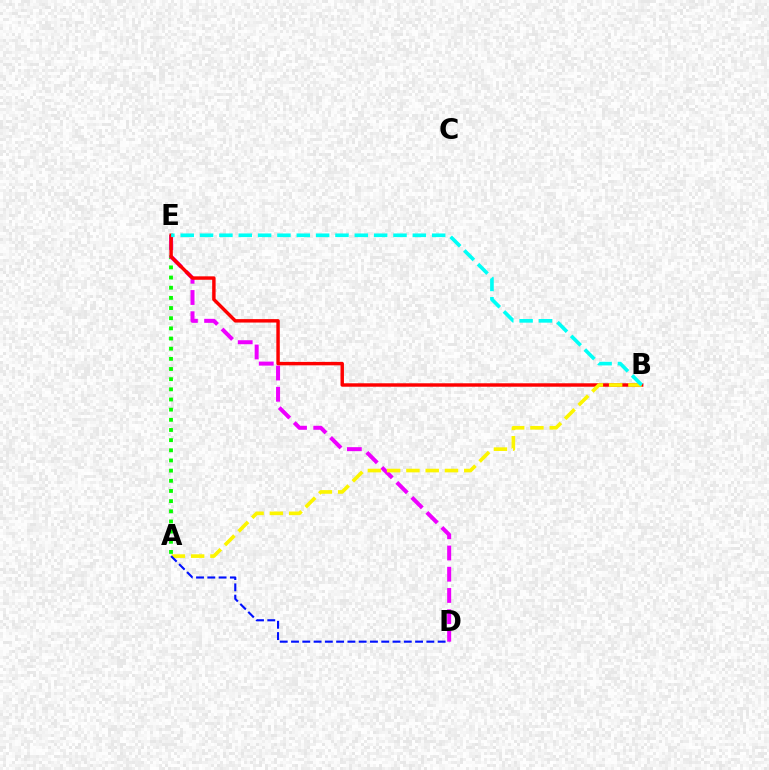{('A', 'E'): [{'color': '#08ff00', 'line_style': 'dotted', 'thickness': 2.76}], ('D', 'E'): [{'color': '#ee00ff', 'line_style': 'dashed', 'thickness': 2.88}], ('B', 'E'): [{'color': '#ff0000', 'line_style': 'solid', 'thickness': 2.47}, {'color': '#00fff6', 'line_style': 'dashed', 'thickness': 2.63}], ('A', 'B'): [{'color': '#fcf500', 'line_style': 'dashed', 'thickness': 2.62}], ('A', 'D'): [{'color': '#0010ff', 'line_style': 'dashed', 'thickness': 1.53}]}